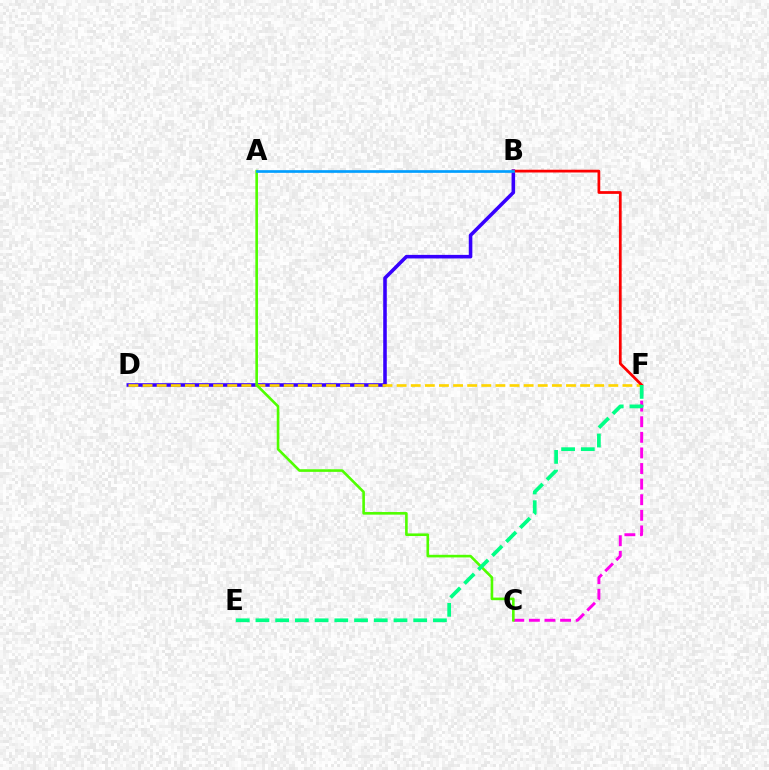{('B', 'D'): [{'color': '#3700ff', 'line_style': 'solid', 'thickness': 2.57}], ('C', 'F'): [{'color': '#ff00ed', 'line_style': 'dashed', 'thickness': 2.12}], ('D', 'F'): [{'color': '#ffd500', 'line_style': 'dashed', 'thickness': 1.92}], ('A', 'C'): [{'color': '#4fff00', 'line_style': 'solid', 'thickness': 1.88}], ('B', 'F'): [{'color': '#ff0000', 'line_style': 'solid', 'thickness': 1.98}], ('E', 'F'): [{'color': '#00ff86', 'line_style': 'dashed', 'thickness': 2.68}], ('A', 'B'): [{'color': '#009eff', 'line_style': 'solid', 'thickness': 1.93}]}